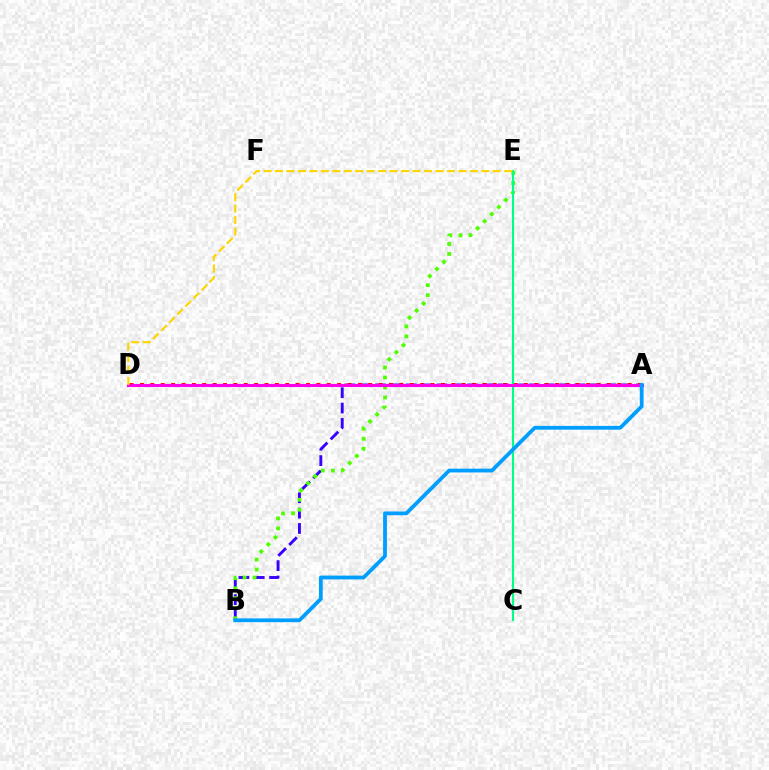{('A', 'B'): [{'color': '#3700ff', 'line_style': 'dashed', 'thickness': 2.08}, {'color': '#009eff', 'line_style': 'solid', 'thickness': 2.72}], ('B', 'E'): [{'color': '#4fff00', 'line_style': 'dotted', 'thickness': 2.72}], ('A', 'D'): [{'color': '#ff0000', 'line_style': 'dotted', 'thickness': 2.82}, {'color': '#ff00ed', 'line_style': 'solid', 'thickness': 2.22}], ('C', 'E'): [{'color': '#00ff86', 'line_style': 'solid', 'thickness': 1.53}], ('D', 'E'): [{'color': '#ffd500', 'line_style': 'dashed', 'thickness': 1.56}]}